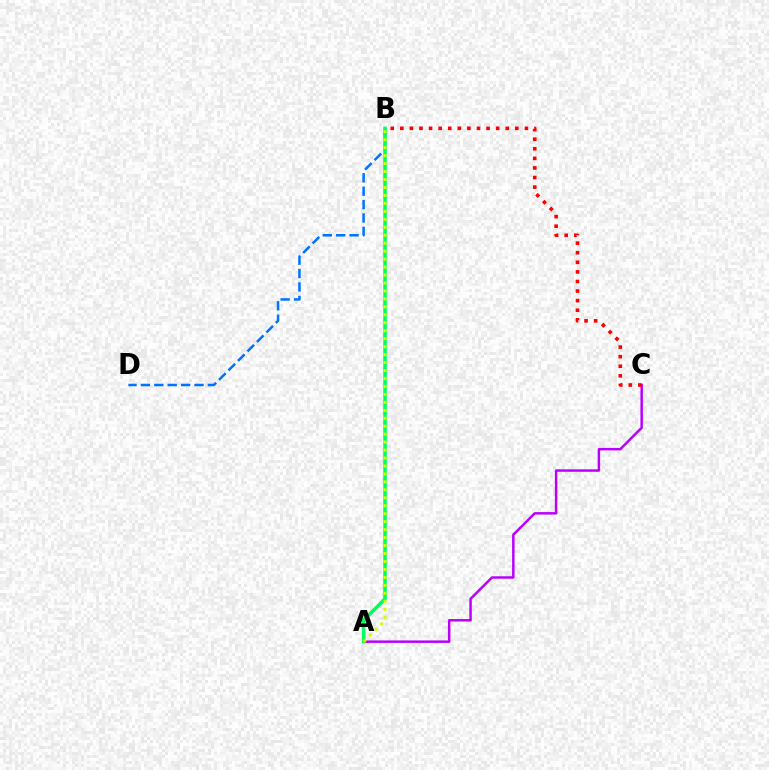{('A', 'C'): [{'color': '#b900ff', 'line_style': 'solid', 'thickness': 1.78}], ('B', 'D'): [{'color': '#0074ff', 'line_style': 'dashed', 'thickness': 1.82}], ('B', 'C'): [{'color': '#ff0000', 'line_style': 'dotted', 'thickness': 2.6}], ('A', 'B'): [{'color': '#00ff5c', 'line_style': 'solid', 'thickness': 2.55}, {'color': '#d1ff00', 'line_style': 'dotted', 'thickness': 2.16}]}